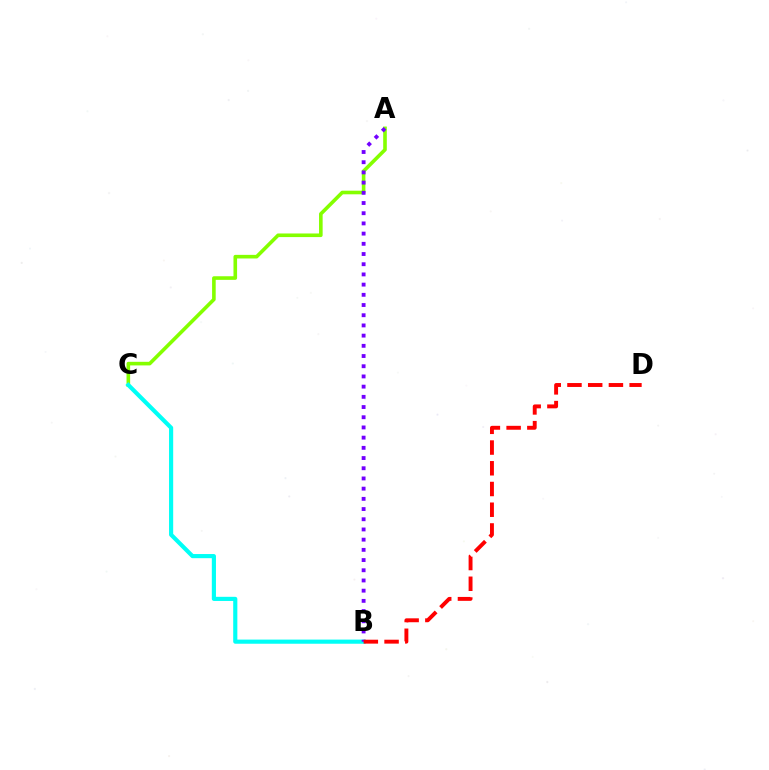{('A', 'C'): [{'color': '#84ff00', 'line_style': 'solid', 'thickness': 2.6}], ('B', 'C'): [{'color': '#00fff6', 'line_style': 'solid', 'thickness': 2.98}], ('A', 'B'): [{'color': '#7200ff', 'line_style': 'dotted', 'thickness': 2.77}], ('B', 'D'): [{'color': '#ff0000', 'line_style': 'dashed', 'thickness': 2.82}]}